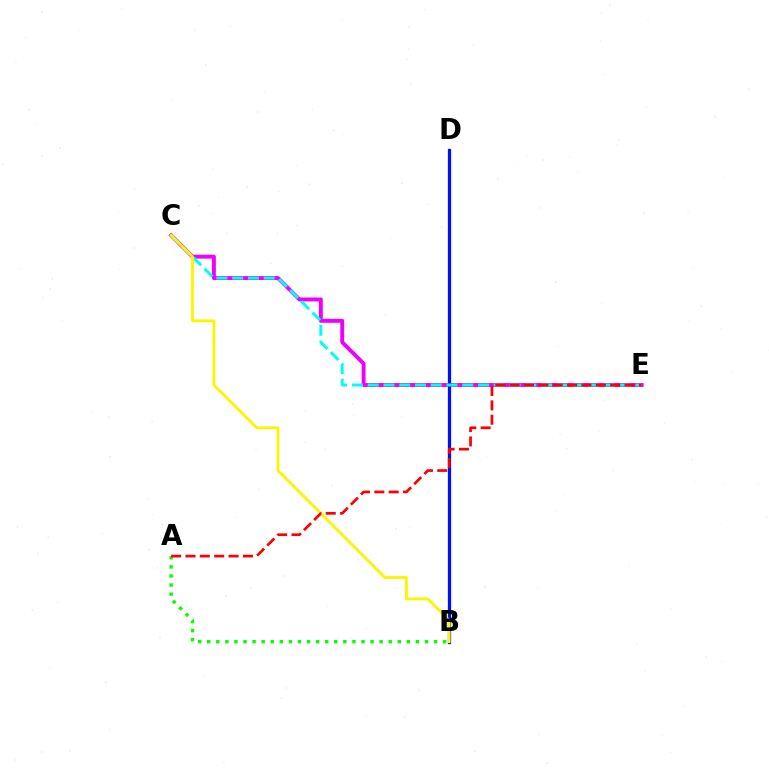{('C', 'E'): [{'color': '#ee00ff', 'line_style': 'solid', 'thickness': 2.82}, {'color': '#00fff6', 'line_style': 'dashed', 'thickness': 2.14}], ('B', 'D'): [{'color': '#0010ff', 'line_style': 'solid', 'thickness': 2.35}], ('A', 'B'): [{'color': '#08ff00', 'line_style': 'dotted', 'thickness': 2.47}], ('B', 'C'): [{'color': '#fcf500', 'line_style': 'solid', 'thickness': 2.04}], ('A', 'E'): [{'color': '#ff0000', 'line_style': 'dashed', 'thickness': 1.95}]}